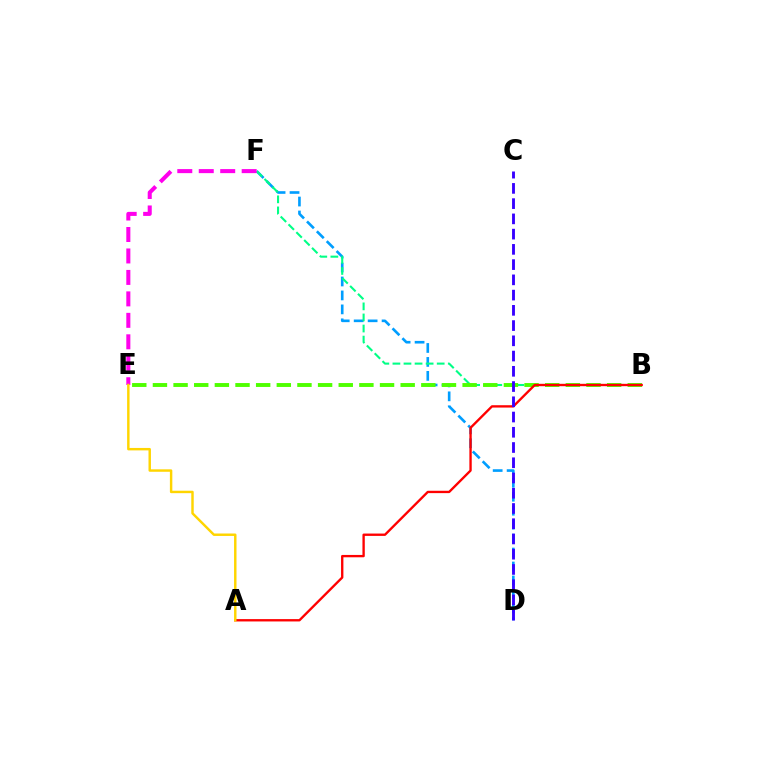{('D', 'F'): [{'color': '#009eff', 'line_style': 'dashed', 'thickness': 1.9}], ('B', 'F'): [{'color': '#00ff86', 'line_style': 'dashed', 'thickness': 1.5}], ('E', 'F'): [{'color': '#ff00ed', 'line_style': 'dashed', 'thickness': 2.92}], ('B', 'E'): [{'color': '#4fff00', 'line_style': 'dashed', 'thickness': 2.8}], ('A', 'B'): [{'color': '#ff0000', 'line_style': 'solid', 'thickness': 1.69}], ('A', 'E'): [{'color': '#ffd500', 'line_style': 'solid', 'thickness': 1.76}], ('C', 'D'): [{'color': '#3700ff', 'line_style': 'dashed', 'thickness': 2.07}]}